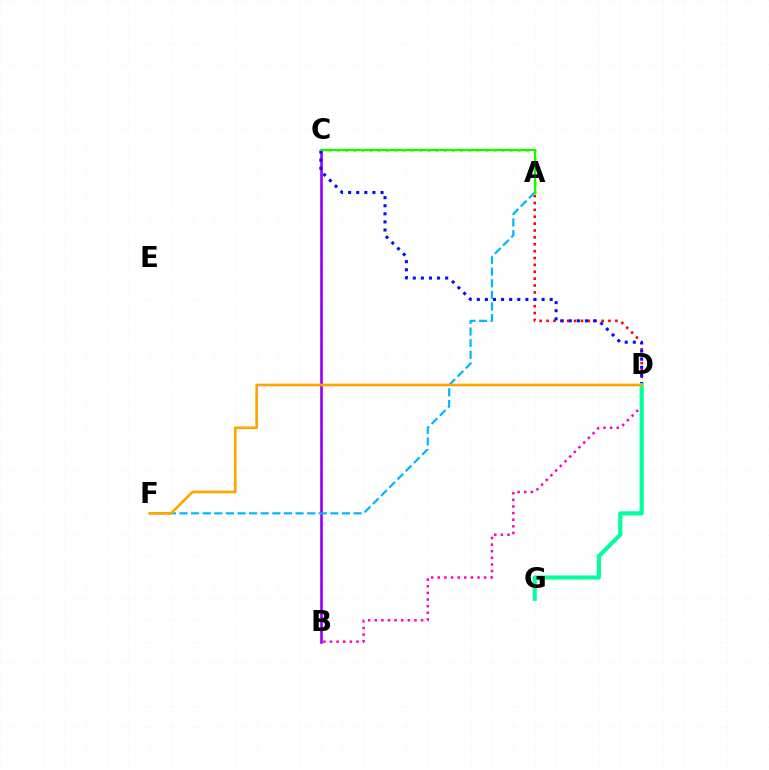{('A', 'C'): [{'color': '#b3ff00', 'line_style': 'dotted', 'thickness': 2.24}, {'color': '#08ff00', 'line_style': 'solid', 'thickness': 1.58}], ('A', 'D'): [{'color': '#ff0000', 'line_style': 'dotted', 'thickness': 1.87}], ('B', 'C'): [{'color': '#9b00ff', 'line_style': 'solid', 'thickness': 1.91}], ('C', 'D'): [{'color': '#0010ff', 'line_style': 'dotted', 'thickness': 2.2}], ('A', 'F'): [{'color': '#00b5ff', 'line_style': 'dashed', 'thickness': 1.58}], ('B', 'D'): [{'color': '#ff00bd', 'line_style': 'dotted', 'thickness': 1.8}], ('D', 'G'): [{'color': '#00ff9d', 'line_style': 'solid', 'thickness': 2.96}], ('D', 'F'): [{'color': '#ffa500', 'line_style': 'solid', 'thickness': 1.92}]}